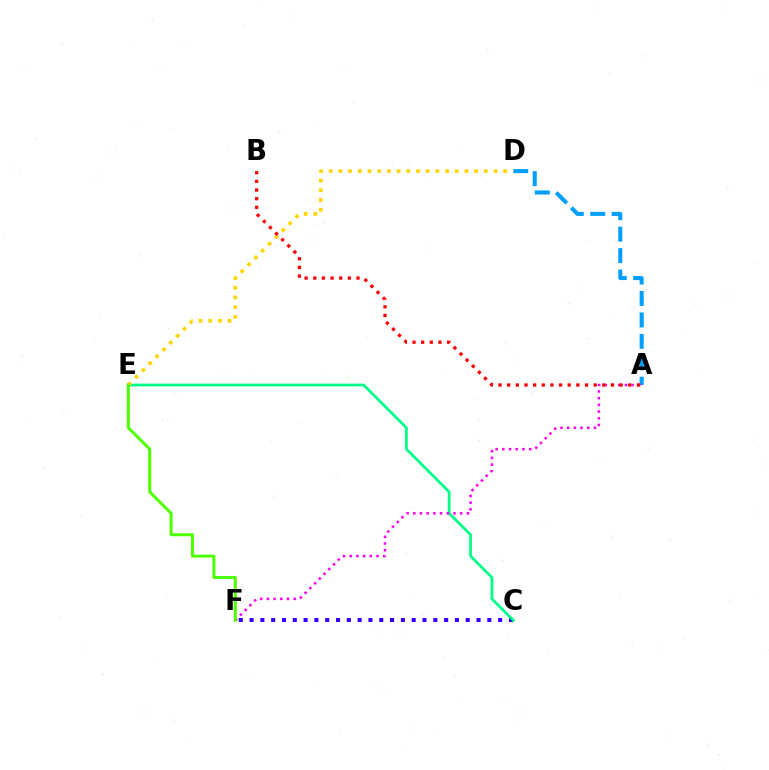{('C', 'F'): [{'color': '#3700ff', 'line_style': 'dotted', 'thickness': 2.94}], ('A', 'D'): [{'color': '#009eff', 'line_style': 'dashed', 'thickness': 2.91}], ('C', 'E'): [{'color': '#00ff86', 'line_style': 'solid', 'thickness': 1.99}], ('D', 'E'): [{'color': '#ffd500', 'line_style': 'dotted', 'thickness': 2.63}], ('A', 'F'): [{'color': '#ff00ed', 'line_style': 'dotted', 'thickness': 1.82}], ('E', 'F'): [{'color': '#4fff00', 'line_style': 'solid', 'thickness': 2.17}], ('A', 'B'): [{'color': '#ff0000', 'line_style': 'dotted', 'thickness': 2.35}]}